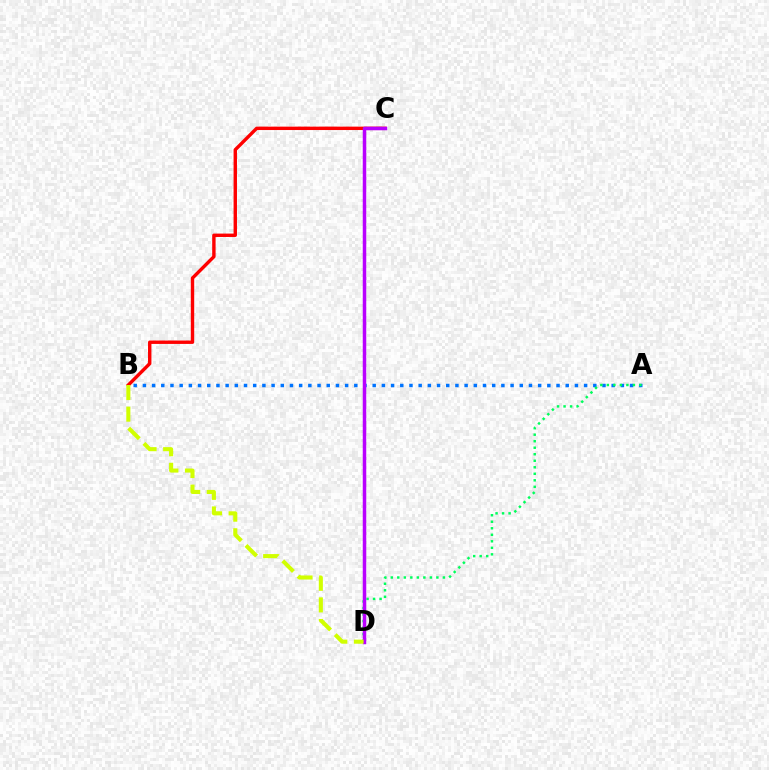{('A', 'B'): [{'color': '#0074ff', 'line_style': 'dotted', 'thickness': 2.5}], ('A', 'D'): [{'color': '#00ff5c', 'line_style': 'dotted', 'thickness': 1.77}], ('B', 'C'): [{'color': '#ff0000', 'line_style': 'solid', 'thickness': 2.45}], ('C', 'D'): [{'color': '#b900ff', 'line_style': 'solid', 'thickness': 2.52}], ('B', 'D'): [{'color': '#d1ff00', 'line_style': 'dashed', 'thickness': 2.93}]}